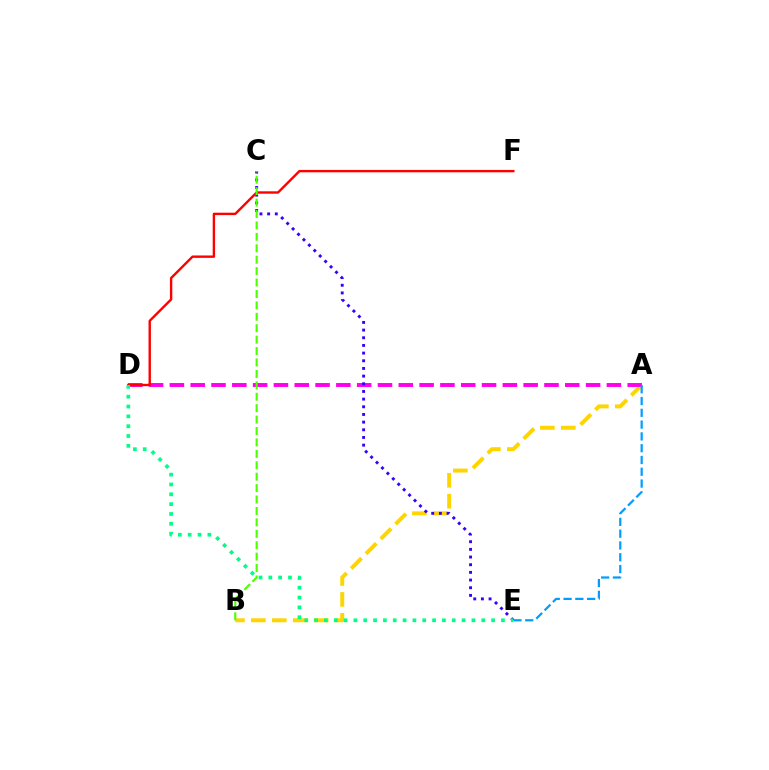{('A', 'B'): [{'color': '#ffd500', 'line_style': 'dashed', 'thickness': 2.84}], ('A', 'D'): [{'color': '#ff00ed', 'line_style': 'dashed', 'thickness': 2.83}], ('C', 'E'): [{'color': '#3700ff', 'line_style': 'dotted', 'thickness': 2.08}], ('D', 'F'): [{'color': '#ff0000', 'line_style': 'solid', 'thickness': 1.72}], ('B', 'C'): [{'color': '#4fff00', 'line_style': 'dashed', 'thickness': 1.55}], ('A', 'E'): [{'color': '#009eff', 'line_style': 'dashed', 'thickness': 1.6}], ('D', 'E'): [{'color': '#00ff86', 'line_style': 'dotted', 'thickness': 2.67}]}